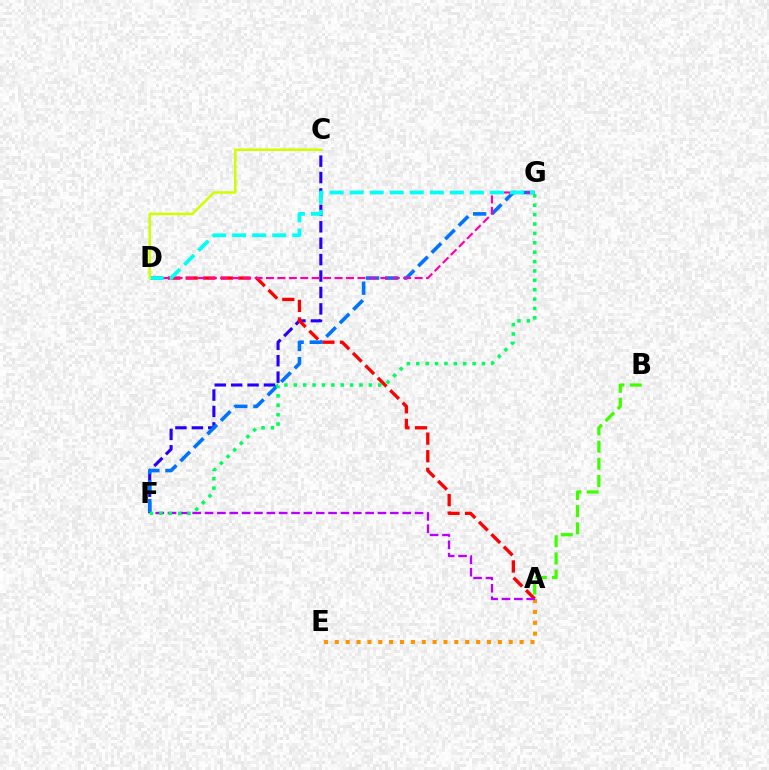{('C', 'F'): [{'color': '#2500ff', 'line_style': 'dashed', 'thickness': 2.23}], ('A', 'D'): [{'color': '#ff0000', 'line_style': 'dashed', 'thickness': 2.39}], ('A', 'E'): [{'color': '#ff9400', 'line_style': 'dotted', 'thickness': 2.95}], ('F', 'G'): [{'color': '#0074ff', 'line_style': 'dashed', 'thickness': 2.59}, {'color': '#00ff5c', 'line_style': 'dotted', 'thickness': 2.55}], ('A', 'F'): [{'color': '#b900ff', 'line_style': 'dashed', 'thickness': 1.68}], ('D', 'G'): [{'color': '#ff00ac', 'line_style': 'dashed', 'thickness': 1.55}, {'color': '#00fff6', 'line_style': 'dashed', 'thickness': 2.72}], ('A', 'B'): [{'color': '#3dff00', 'line_style': 'dashed', 'thickness': 2.33}], ('C', 'D'): [{'color': '#d1ff00', 'line_style': 'solid', 'thickness': 1.82}]}